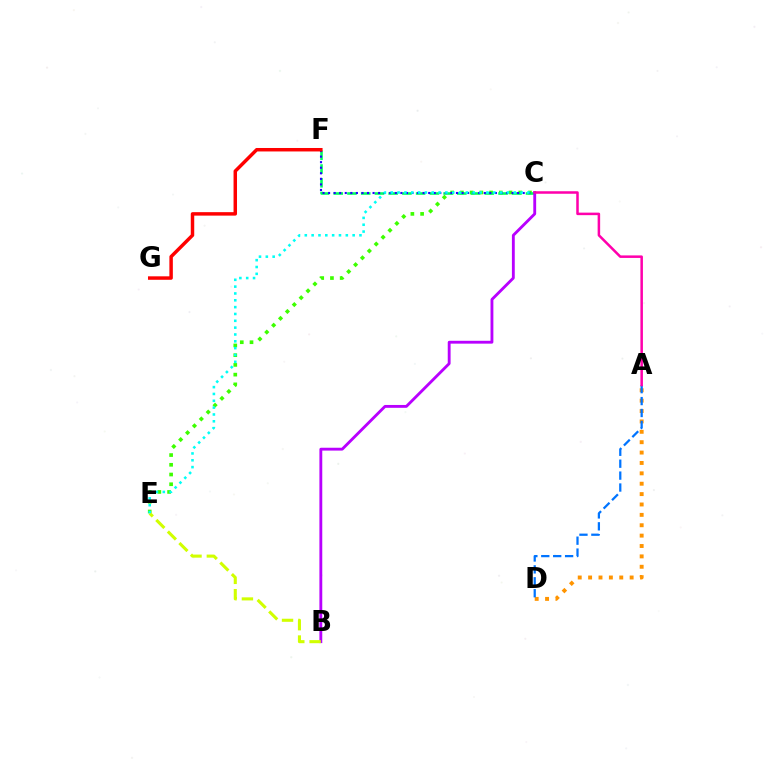{('C', 'E'): [{'color': '#3dff00', 'line_style': 'dotted', 'thickness': 2.64}, {'color': '#00fff6', 'line_style': 'dotted', 'thickness': 1.86}], ('C', 'F'): [{'color': '#00ff5c', 'line_style': 'dashed', 'thickness': 1.87}, {'color': '#2500ff', 'line_style': 'dotted', 'thickness': 1.51}], ('A', 'D'): [{'color': '#ff9400', 'line_style': 'dotted', 'thickness': 2.82}, {'color': '#0074ff', 'line_style': 'dashed', 'thickness': 1.62}], ('B', 'C'): [{'color': '#b900ff', 'line_style': 'solid', 'thickness': 2.05}], ('B', 'E'): [{'color': '#d1ff00', 'line_style': 'dashed', 'thickness': 2.22}], ('F', 'G'): [{'color': '#ff0000', 'line_style': 'solid', 'thickness': 2.5}], ('A', 'C'): [{'color': '#ff00ac', 'line_style': 'solid', 'thickness': 1.81}]}